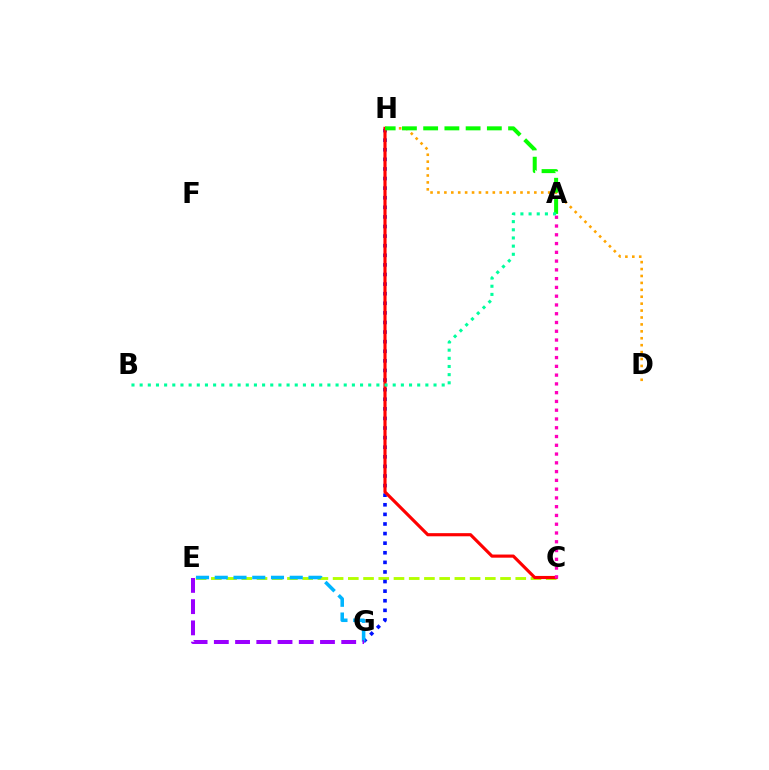{('C', 'E'): [{'color': '#b3ff00', 'line_style': 'dashed', 'thickness': 2.07}], ('G', 'H'): [{'color': '#0010ff', 'line_style': 'dotted', 'thickness': 2.61}], ('C', 'H'): [{'color': '#ff0000', 'line_style': 'solid', 'thickness': 2.26}], ('D', 'H'): [{'color': '#ffa500', 'line_style': 'dotted', 'thickness': 1.88}], ('E', 'G'): [{'color': '#00b5ff', 'line_style': 'dashed', 'thickness': 2.55}, {'color': '#9b00ff', 'line_style': 'dashed', 'thickness': 2.88}], ('A', 'H'): [{'color': '#08ff00', 'line_style': 'dashed', 'thickness': 2.88}], ('A', 'B'): [{'color': '#00ff9d', 'line_style': 'dotted', 'thickness': 2.22}], ('A', 'C'): [{'color': '#ff00bd', 'line_style': 'dotted', 'thickness': 2.38}]}